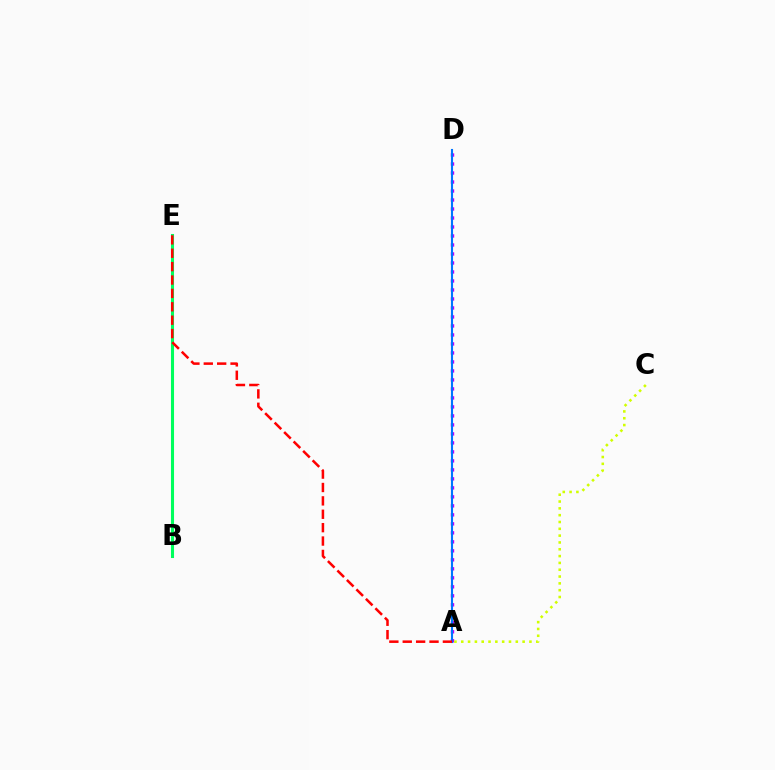{('A', 'D'): [{'color': '#b900ff', 'line_style': 'dotted', 'thickness': 2.44}, {'color': '#0074ff', 'line_style': 'solid', 'thickness': 1.51}], ('A', 'C'): [{'color': '#d1ff00', 'line_style': 'dotted', 'thickness': 1.85}], ('B', 'E'): [{'color': '#00ff5c', 'line_style': 'solid', 'thickness': 2.21}], ('A', 'E'): [{'color': '#ff0000', 'line_style': 'dashed', 'thickness': 1.82}]}